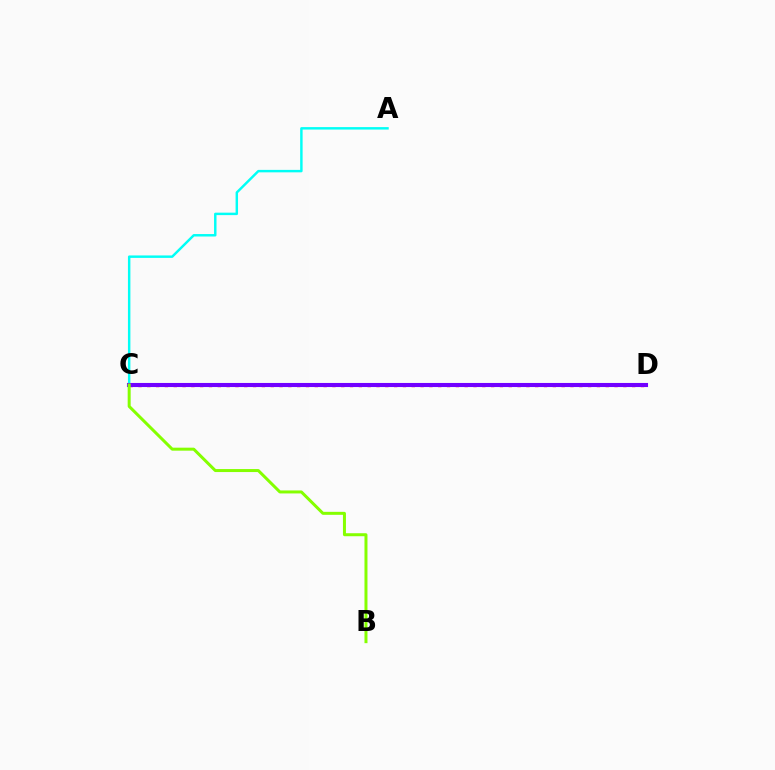{('A', 'C'): [{'color': '#00fff6', 'line_style': 'solid', 'thickness': 1.77}], ('C', 'D'): [{'color': '#ff0000', 'line_style': 'dotted', 'thickness': 2.4}, {'color': '#7200ff', 'line_style': 'solid', 'thickness': 2.94}], ('B', 'C'): [{'color': '#84ff00', 'line_style': 'solid', 'thickness': 2.15}]}